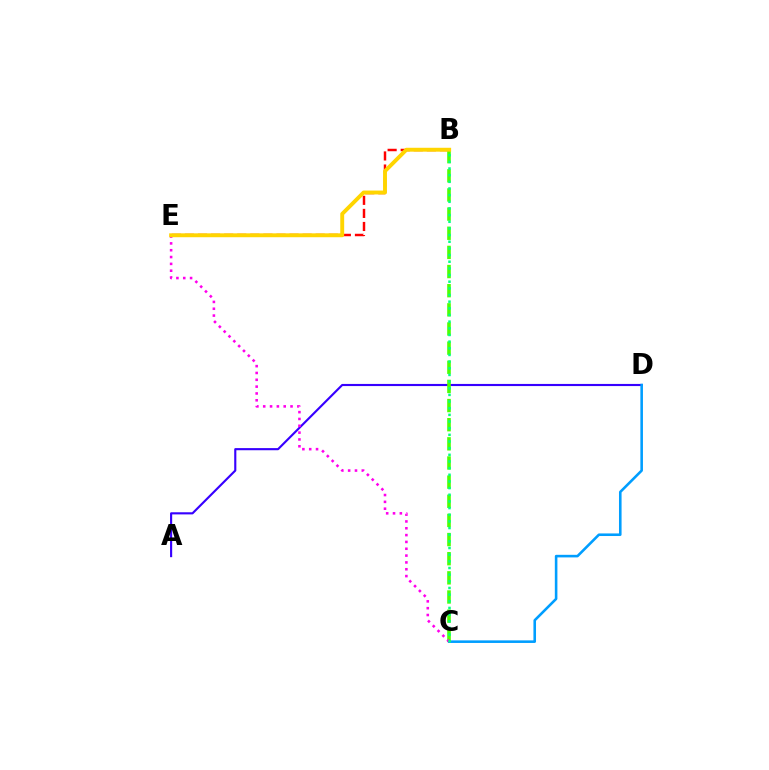{('B', 'E'): [{'color': '#ff0000', 'line_style': 'dashed', 'thickness': 1.78}, {'color': '#ffd500', 'line_style': 'solid', 'thickness': 2.81}], ('A', 'D'): [{'color': '#3700ff', 'line_style': 'solid', 'thickness': 1.54}], ('C', 'D'): [{'color': '#009eff', 'line_style': 'solid', 'thickness': 1.86}], ('B', 'C'): [{'color': '#4fff00', 'line_style': 'dashed', 'thickness': 2.6}, {'color': '#00ff86', 'line_style': 'dotted', 'thickness': 1.81}], ('C', 'E'): [{'color': '#ff00ed', 'line_style': 'dotted', 'thickness': 1.86}]}